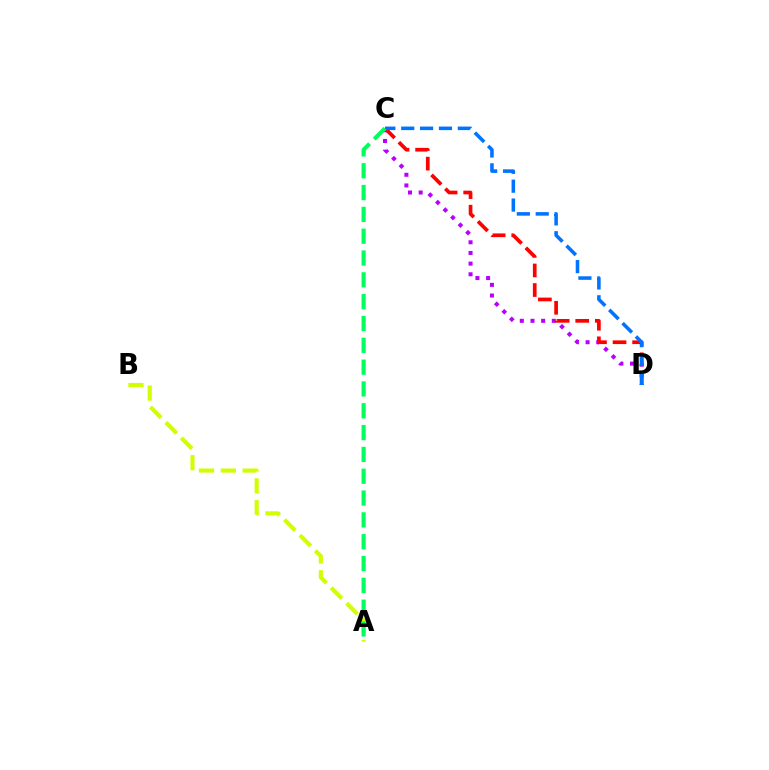{('C', 'D'): [{'color': '#b900ff', 'line_style': 'dotted', 'thickness': 2.9}, {'color': '#ff0000', 'line_style': 'dashed', 'thickness': 2.66}, {'color': '#0074ff', 'line_style': 'dashed', 'thickness': 2.56}], ('A', 'B'): [{'color': '#d1ff00', 'line_style': 'dashed', 'thickness': 2.97}], ('A', 'C'): [{'color': '#00ff5c', 'line_style': 'dashed', 'thickness': 2.96}]}